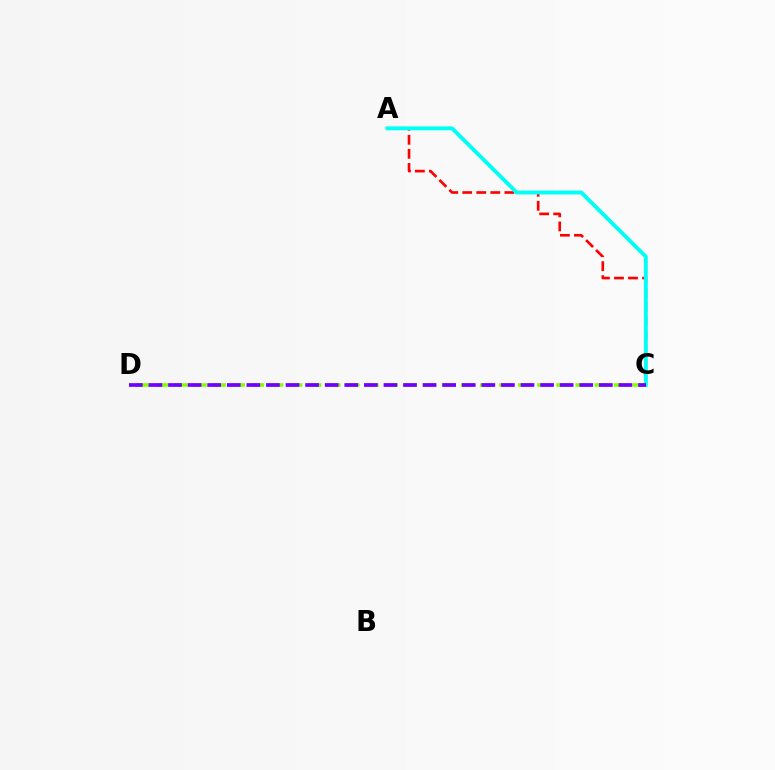{('A', 'C'): [{'color': '#ff0000', 'line_style': 'dashed', 'thickness': 1.91}, {'color': '#00fff6', 'line_style': 'solid', 'thickness': 2.8}], ('C', 'D'): [{'color': '#84ff00', 'line_style': 'dashed', 'thickness': 2.59}, {'color': '#7200ff', 'line_style': 'dashed', 'thickness': 2.66}]}